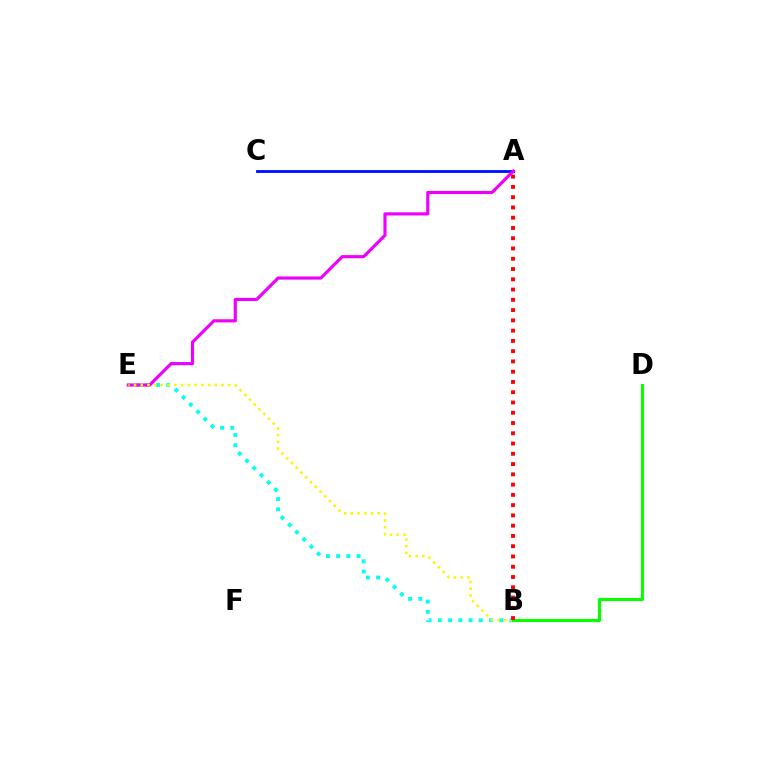{('B', 'E'): [{'color': '#00fff6', 'line_style': 'dotted', 'thickness': 2.78}, {'color': '#fcf500', 'line_style': 'dotted', 'thickness': 1.83}], ('A', 'C'): [{'color': '#0010ff', 'line_style': 'solid', 'thickness': 2.03}], ('A', 'E'): [{'color': '#ee00ff', 'line_style': 'solid', 'thickness': 2.26}], ('B', 'D'): [{'color': '#08ff00', 'line_style': 'solid', 'thickness': 2.23}], ('A', 'B'): [{'color': '#ff0000', 'line_style': 'dotted', 'thickness': 2.79}]}